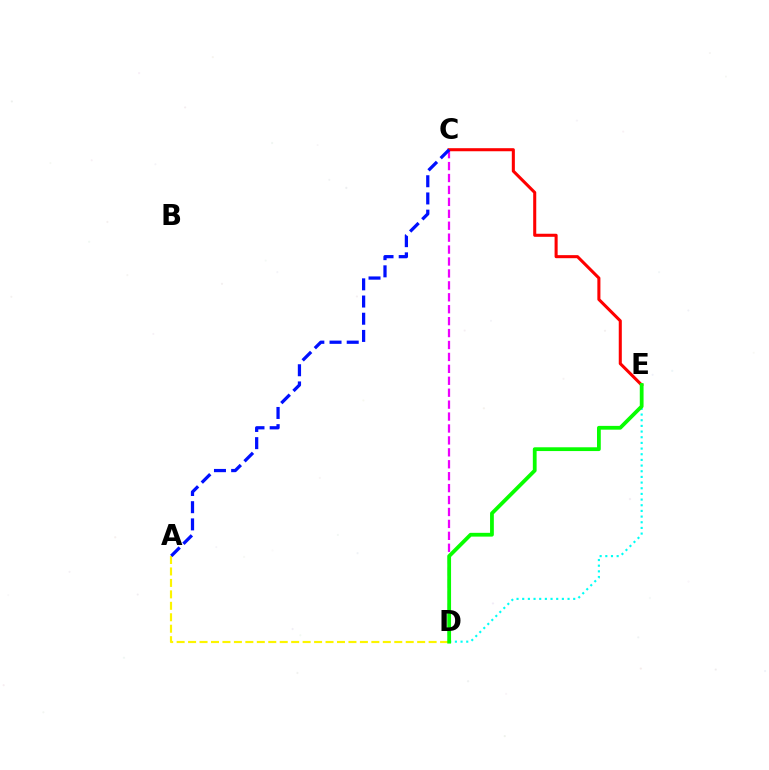{('A', 'D'): [{'color': '#fcf500', 'line_style': 'dashed', 'thickness': 1.56}], ('C', 'D'): [{'color': '#ee00ff', 'line_style': 'dashed', 'thickness': 1.62}], ('D', 'E'): [{'color': '#00fff6', 'line_style': 'dotted', 'thickness': 1.54}, {'color': '#08ff00', 'line_style': 'solid', 'thickness': 2.72}], ('C', 'E'): [{'color': '#ff0000', 'line_style': 'solid', 'thickness': 2.2}], ('A', 'C'): [{'color': '#0010ff', 'line_style': 'dashed', 'thickness': 2.34}]}